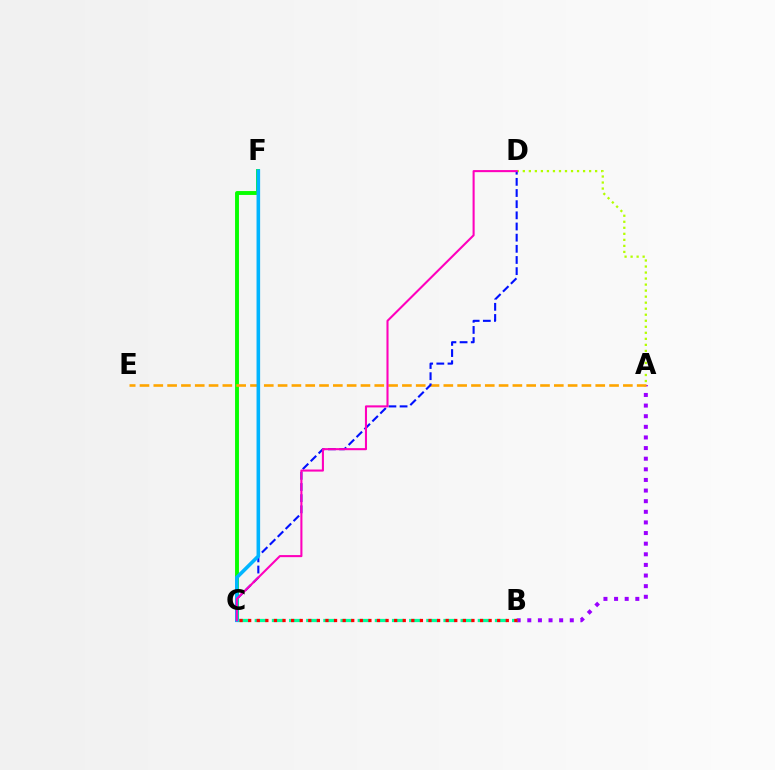{('A', 'B'): [{'color': '#9b00ff', 'line_style': 'dotted', 'thickness': 2.89}], ('C', 'F'): [{'color': '#08ff00', 'line_style': 'solid', 'thickness': 2.81}, {'color': '#00b5ff', 'line_style': 'solid', 'thickness': 2.59}], ('A', 'D'): [{'color': '#b3ff00', 'line_style': 'dotted', 'thickness': 1.64}], ('A', 'E'): [{'color': '#ffa500', 'line_style': 'dashed', 'thickness': 1.88}], ('B', 'C'): [{'color': '#00ff9d', 'line_style': 'dashed', 'thickness': 2.33}, {'color': '#ff0000', 'line_style': 'dotted', 'thickness': 2.33}], ('C', 'D'): [{'color': '#0010ff', 'line_style': 'dashed', 'thickness': 1.52}, {'color': '#ff00bd', 'line_style': 'solid', 'thickness': 1.5}]}